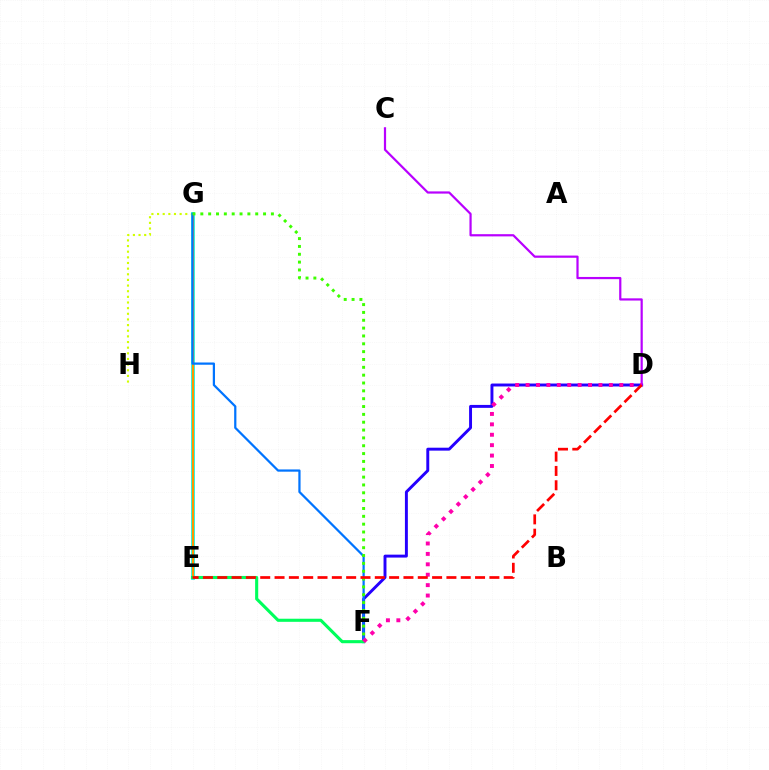{('G', 'H'): [{'color': '#d1ff00', 'line_style': 'dotted', 'thickness': 1.53}], ('E', 'G'): [{'color': '#00fff6', 'line_style': 'solid', 'thickness': 2.69}, {'color': '#ff9400', 'line_style': 'solid', 'thickness': 1.61}], ('D', 'F'): [{'color': '#2500ff', 'line_style': 'solid', 'thickness': 2.11}, {'color': '#ff00ac', 'line_style': 'dotted', 'thickness': 2.83}], ('F', 'G'): [{'color': '#0074ff', 'line_style': 'solid', 'thickness': 1.61}, {'color': '#3dff00', 'line_style': 'dotted', 'thickness': 2.13}], ('C', 'D'): [{'color': '#b900ff', 'line_style': 'solid', 'thickness': 1.59}], ('E', 'F'): [{'color': '#00ff5c', 'line_style': 'solid', 'thickness': 2.23}], ('D', 'E'): [{'color': '#ff0000', 'line_style': 'dashed', 'thickness': 1.95}]}